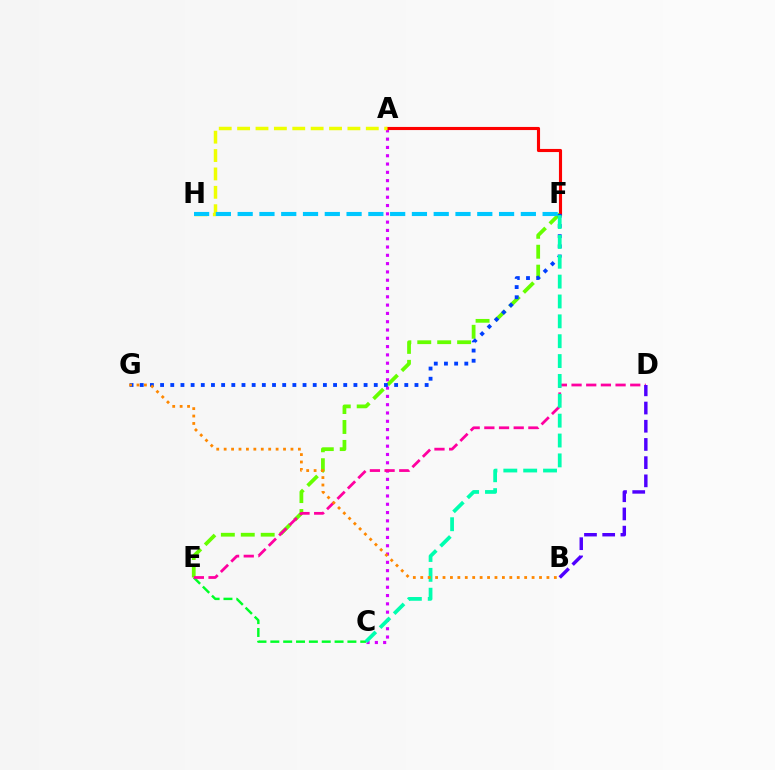{('C', 'E'): [{'color': '#00ff27', 'line_style': 'dashed', 'thickness': 1.75}], ('A', 'C'): [{'color': '#d600ff', 'line_style': 'dotted', 'thickness': 2.25}], ('A', 'F'): [{'color': '#ff0000', 'line_style': 'solid', 'thickness': 2.24}], ('E', 'F'): [{'color': '#66ff00', 'line_style': 'dashed', 'thickness': 2.71}], ('F', 'G'): [{'color': '#003fff', 'line_style': 'dotted', 'thickness': 2.76}], ('D', 'E'): [{'color': '#ff00a0', 'line_style': 'dashed', 'thickness': 1.99}], ('C', 'F'): [{'color': '#00ffaf', 'line_style': 'dashed', 'thickness': 2.7}], ('B', 'D'): [{'color': '#4f00ff', 'line_style': 'dashed', 'thickness': 2.47}], ('A', 'H'): [{'color': '#eeff00', 'line_style': 'dashed', 'thickness': 2.5}], ('B', 'G'): [{'color': '#ff8800', 'line_style': 'dotted', 'thickness': 2.02}], ('F', 'H'): [{'color': '#00c7ff', 'line_style': 'dashed', 'thickness': 2.96}]}